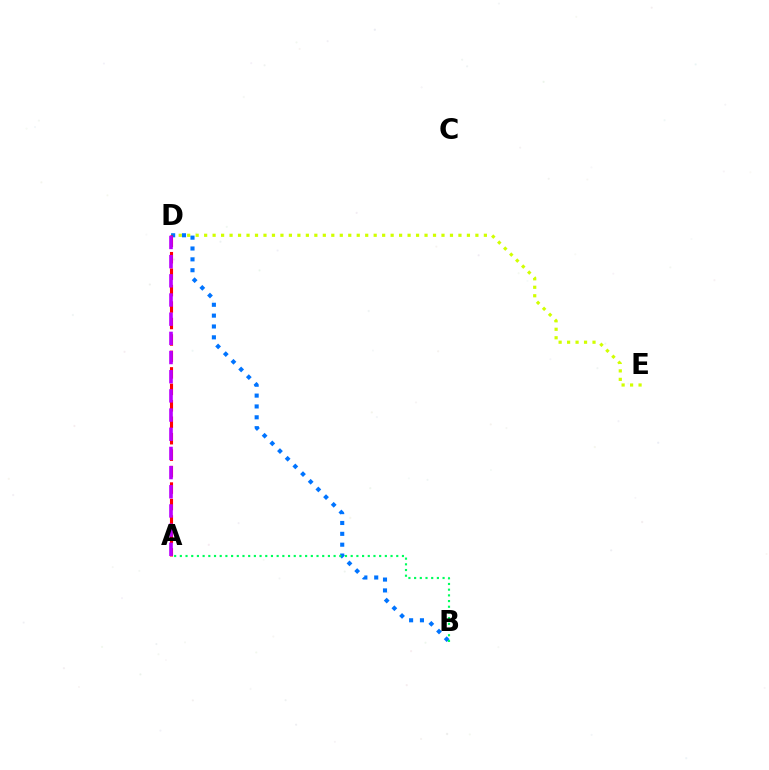{('D', 'E'): [{'color': '#d1ff00', 'line_style': 'dotted', 'thickness': 2.3}], ('B', 'D'): [{'color': '#0074ff', 'line_style': 'dotted', 'thickness': 2.95}], ('A', 'D'): [{'color': '#ff0000', 'line_style': 'dashed', 'thickness': 2.24}, {'color': '#b900ff', 'line_style': 'dashed', 'thickness': 2.61}], ('A', 'B'): [{'color': '#00ff5c', 'line_style': 'dotted', 'thickness': 1.55}]}